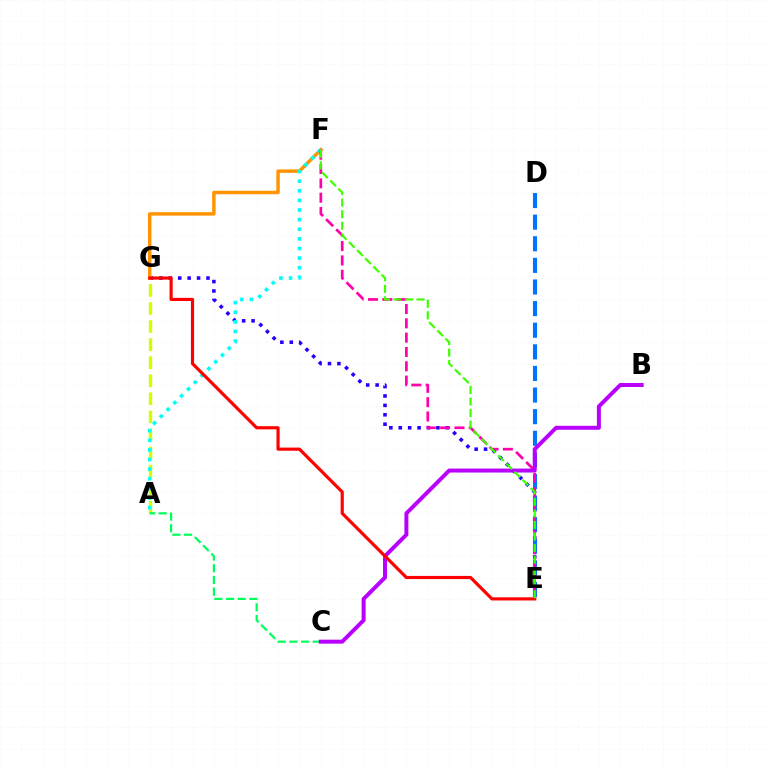{('E', 'G'): [{'color': '#2500ff', 'line_style': 'dotted', 'thickness': 2.56}, {'color': '#ff0000', 'line_style': 'solid', 'thickness': 2.28}], ('F', 'G'): [{'color': '#ff9400', 'line_style': 'solid', 'thickness': 2.49}], ('A', 'G'): [{'color': '#d1ff00', 'line_style': 'dashed', 'thickness': 2.45}], ('A', 'F'): [{'color': '#00fff6', 'line_style': 'dotted', 'thickness': 2.61}], ('D', 'E'): [{'color': '#0074ff', 'line_style': 'dashed', 'thickness': 2.94}], ('E', 'F'): [{'color': '#ff00ac', 'line_style': 'dashed', 'thickness': 1.95}, {'color': '#3dff00', 'line_style': 'dashed', 'thickness': 1.57}], ('A', 'C'): [{'color': '#00ff5c', 'line_style': 'dashed', 'thickness': 1.59}], ('B', 'C'): [{'color': '#b900ff', 'line_style': 'solid', 'thickness': 2.85}]}